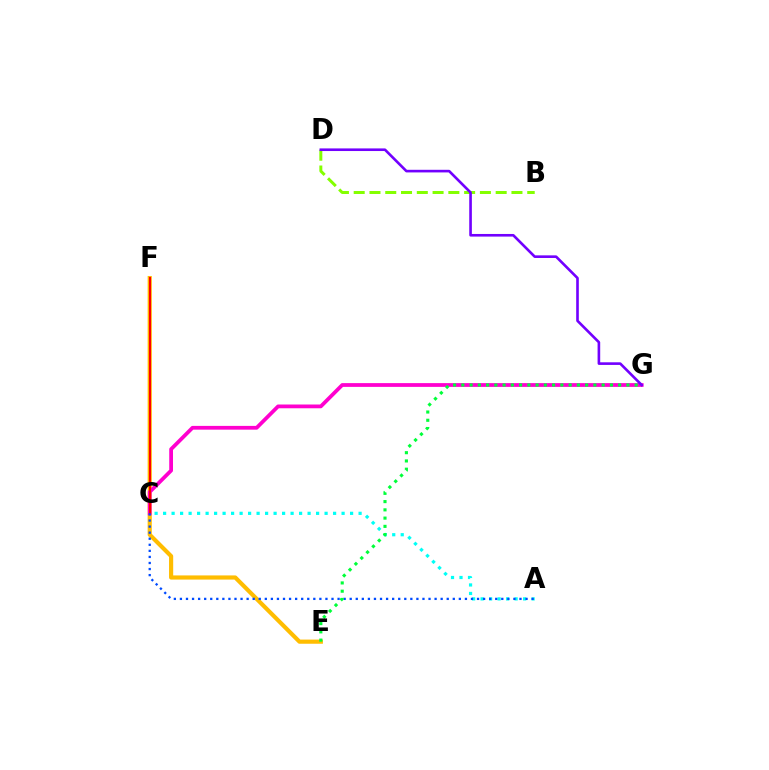{('E', 'F'): [{'color': '#ffbd00', 'line_style': 'solid', 'thickness': 2.99}], ('C', 'G'): [{'color': '#ff00cf', 'line_style': 'solid', 'thickness': 2.71}], ('B', 'D'): [{'color': '#84ff00', 'line_style': 'dashed', 'thickness': 2.14}], ('D', 'G'): [{'color': '#7200ff', 'line_style': 'solid', 'thickness': 1.89}], ('C', 'F'): [{'color': '#ff0000', 'line_style': 'solid', 'thickness': 1.51}], ('A', 'C'): [{'color': '#00fff6', 'line_style': 'dotted', 'thickness': 2.31}, {'color': '#004bff', 'line_style': 'dotted', 'thickness': 1.65}], ('E', 'G'): [{'color': '#00ff39', 'line_style': 'dotted', 'thickness': 2.24}]}